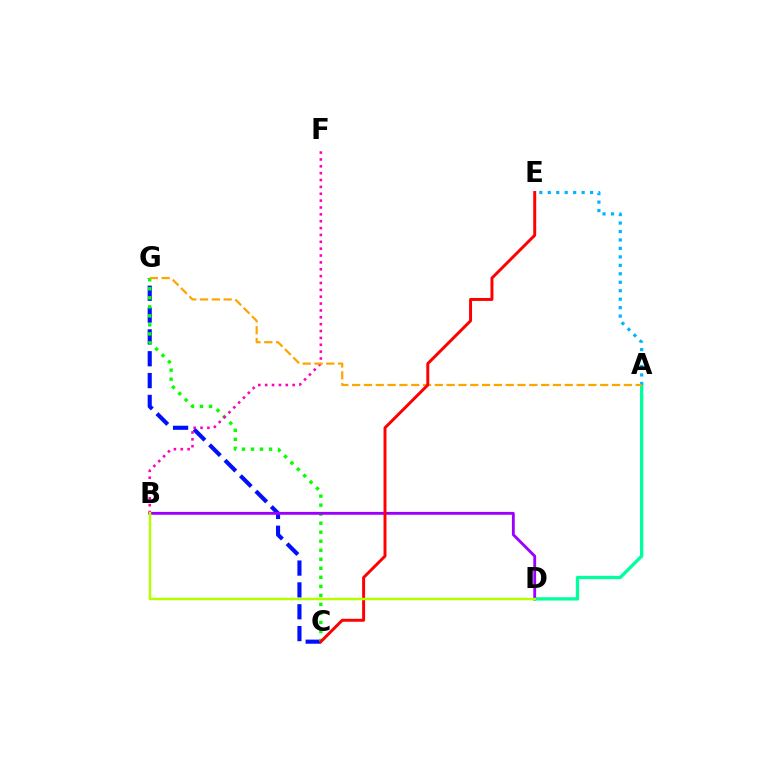{('A', 'D'): [{'color': '#00ff9d', 'line_style': 'solid', 'thickness': 2.39}], ('C', 'G'): [{'color': '#0010ff', 'line_style': 'dashed', 'thickness': 2.97}, {'color': '#08ff00', 'line_style': 'dotted', 'thickness': 2.45}], ('B', 'D'): [{'color': '#9b00ff', 'line_style': 'solid', 'thickness': 2.05}, {'color': '#b3ff00', 'line_style': 'solid', 'thickness': 1.77}], ('A', 'E'): [{'color': '#00b5ff', 'line_style': 'dotted', 'thickness': 2.3}], ('B', 'F'): [{'color': '#ff00bd', 'line_style': 'dotted', 'thickness': 1.86}], ('A', 'G'): [{'color': '#ffa500', 'line_style': 'dashed', 'thickness': 1.6}], ('C', 'E'): [{'color': '#ff0000', 'line_style': 'solid', 'thickness': 2.13}]}